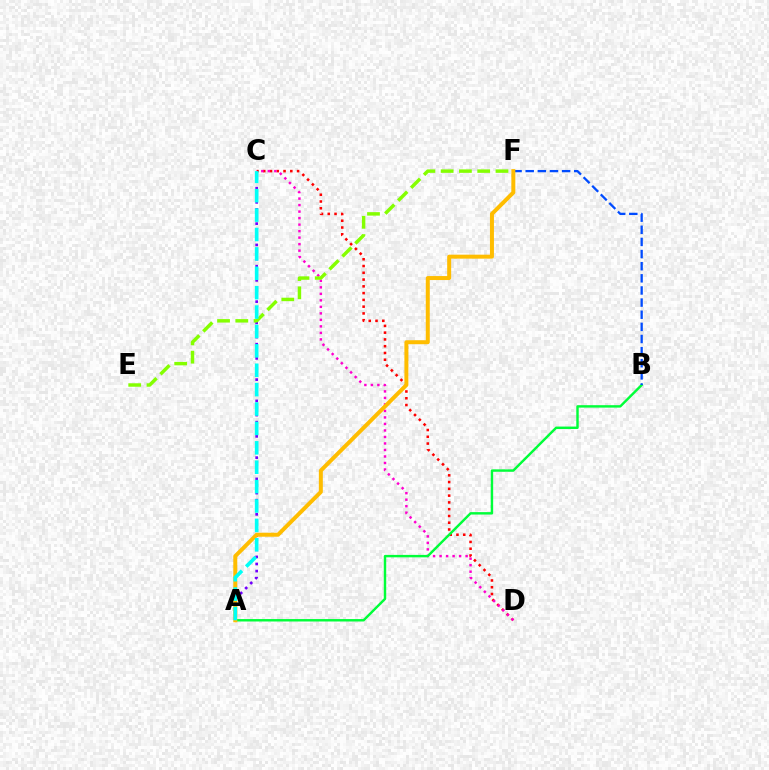{('C', 'D'): [{'color': '#ff0000', 'line_style': 'dotted', 'thickness': 1.84}, {'color': '#ff00cf', 'line_style': 'dotted', 'thickness': 1.77}], ('A', 'C'): [{'color': '#7200ff', 'line_style': 'dotted', 'thickness': 1.93}, {'color': '#00fff6', 'line_style': 'dashed', 'thickness': 2.63}], ('A', 'B'): [{'color': '#00ff39', 'line_style': 'solid', 'thickness': 1.75}], ('E', 'F'): [{'color': '#84ff00', 'line_style': 'dashed', 'thickness': 2.48}], ('B', 'F'): [{'color': '#004bff', 'line_style': 'dashed', 'thickness': 1.65}], ('A', 'F'): [{'color': '#ffbd00', 'line_style': 'solid', 'thickness': 2.87}]}